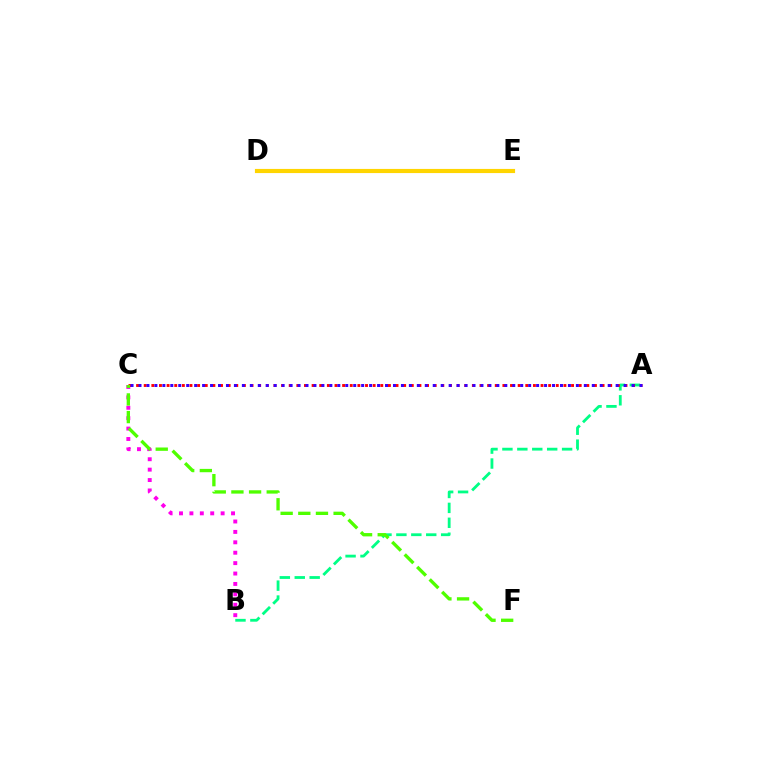{('B', 'C'): [{'color': '#ff00ed', 'line_style': 'dotted', 'thickness': 2.83}], ('A', 'B'): [{'color': '#00ff86', 'line_style': 'dashed', 'thickness': 2.03}], ('D', 'E'): [{'color': '#009eff', 'line_style': 'dotted', 'thickness': 2.88}, {'color': '#ffd500', 'line_style': 'solid', 'thickness': 2.99}], ('A', 'C'): [{'color': '#ff0000', 'line_style': 'dotted', 'thickness': 2.07}, {'color': '#3700ff', 'line_style': 'dotted', 'thickness': 2.16}], ('C', 'F'): [{'color': '#4fff00', 'line_style': 'dashed', 'thickness': 2.4}]}